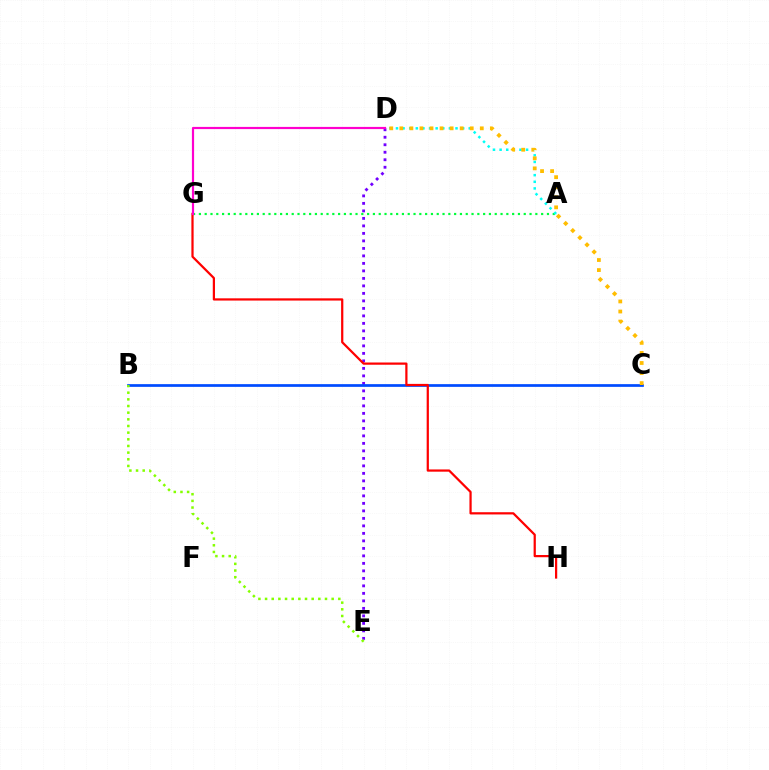{('A', 'G'): [{'color': '#00ff39', 'line_style': 'dotted', 'thickness': 1.58}], ('D', 'E'): [{'color': '#7200ff', 'line_style': 'dotted', 'thickness': 2.04}], ('B', 'C'): [{'color': '#004bff', 'line_style': 'solid', 'thickness': 1.96}], ('G', 'H'): [{'color': '#ff0000', 'line_style': 'solid', 'thickness': 1.61}], ('A', 'D'): [{'color': '#00fff6', 'line_style': 'dotted', 'thickness': 1.8}], ('B', 'E'): [{'color': '#84ff00', 'line_style': 'dotted', 'thickness': 1.81}], ('C', 'D'): [{'color': '#ffbd00', 'line_style': 'dotted', 'thickness': 2.73}], ('D', 'G'): [{'color': '#ff00cf', 'line_style': 'solid', 'thickness': 1.58}]}